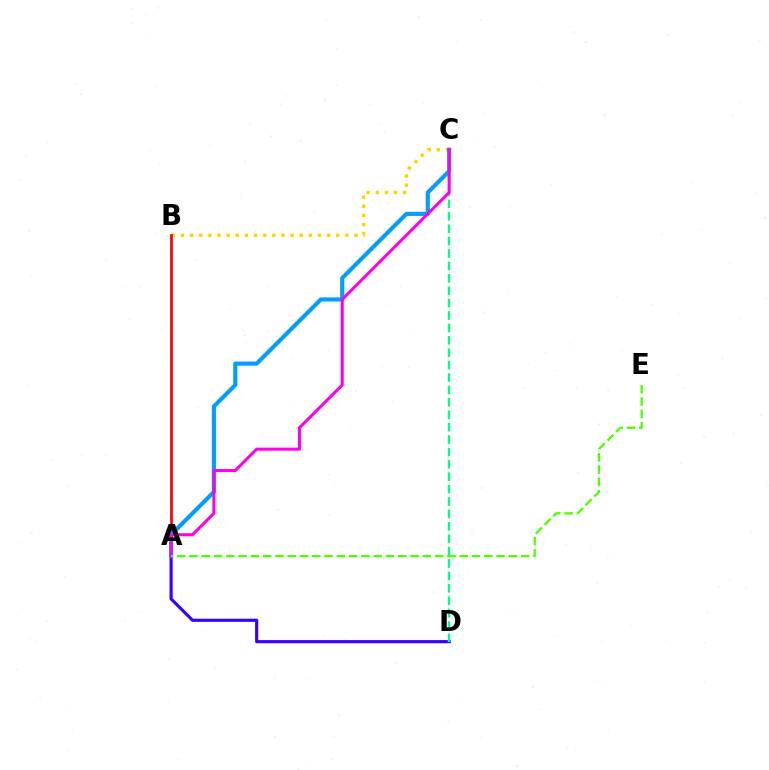{('B', 'C'): [{'color': '#ffd500', 'line_style': 'dotted', 'thickness': 2.48}], ('A', 'D'): [{'color': '#3700ff', 'line_style': 'solid', 'thickness': 2.27}], ('A', 'B'): [{'color': '#ff0000', 'line_style': 'solid', 'thickness': 1.96}], ('A', 'C'): [{'color': '#009eff', 'line_style': 'solid', 'thickness': 2.97}, {'color': '#ff00ed', 'line_style': 'solid', 'thickness': 2.2}], ('C', 'D'): [{'color': '#00ff86', 'line_style': 'dashed', 'thickness': 1.68}], ('A', 'E'): [{'color': '#4fff00', 'line_style': 'dashed', 'thickness': 1.67}]}